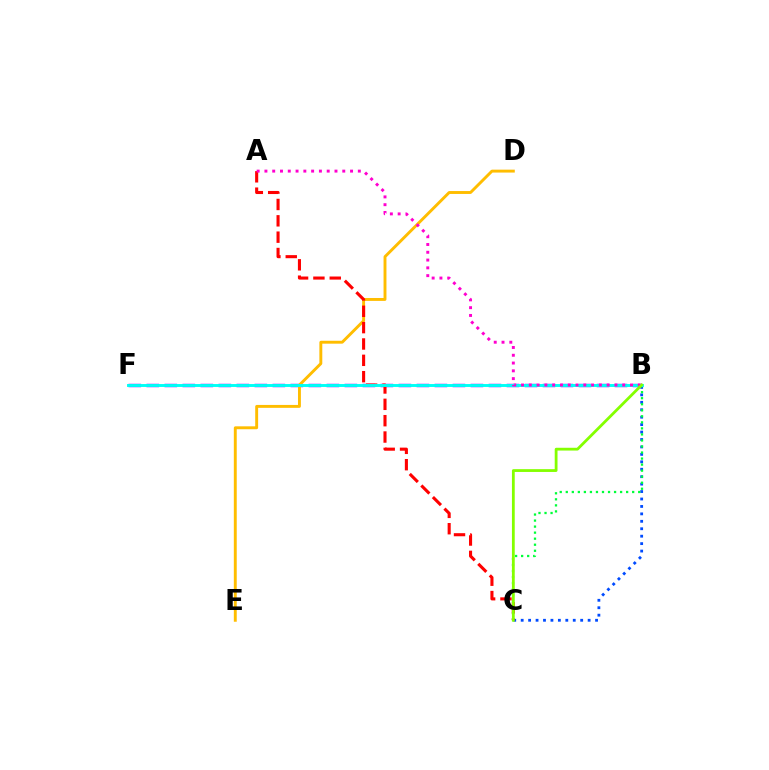{('B', 'F'): [{'color': '#7200ff', 'line_style': 'dashed', 'thickness': 2.45}, {'color': '#00fff6', 'line_style': 'solid', 'thickness': 2.1}], ('B', 'C'): [{'color': '#004bff', 'line_style': 'dotted', 'thickness': 2.02}, {'color': '#00ff39', 'line_style': 'dotted', 'thickness': 1.64}, {'color': '#84ff00', 'line_style': 'solid', 'thickness': 2.01}], ('D', 'E'): [{'color': '#ffbd00', 'line_style': 'solid', 'thickness': 2.09}], ('A', 'C'): [{'color': '#ff0000', 'line_style': 'dashed', 'thickness': 2.22}], ('A', 'B'): [{'color': '#ff00cf', 'line_style': 'dotted', 'thickness': 2.12}]}